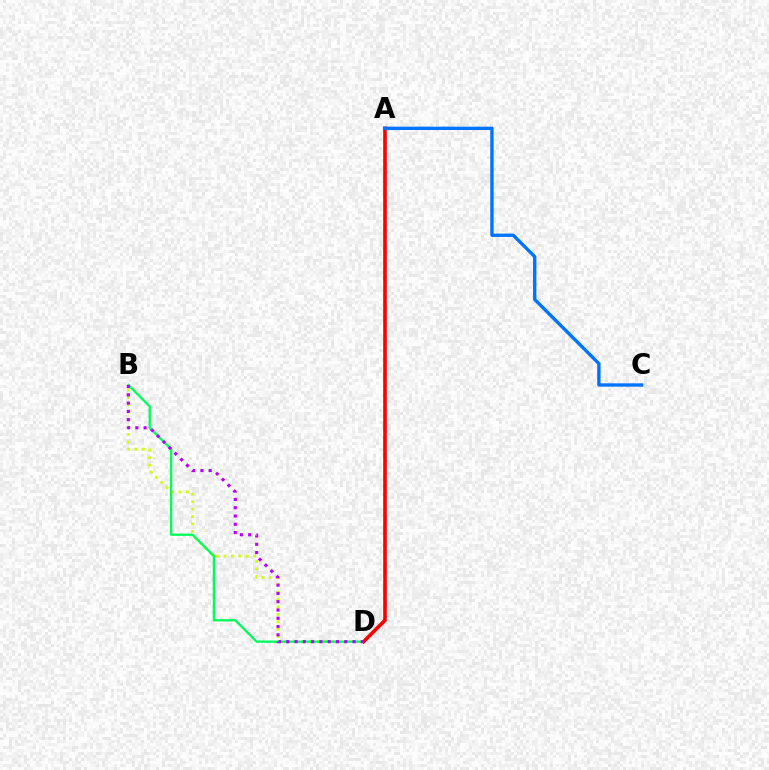{('B', 'D'): [{'color': '#d1ff00', 'line_style': 'dotted', 'thickness': 2.02}, {'color': '#00ff5c', 'line_style': 'solid', 'thickness': 1.65}, {'color': '#b900ff', 'line_style': 'dotted', 'thickness': 2.25}], ('A', 'D'): [{'color': '#ff0000', 'line_style': 'solid', 'thickness': 2.61}], ('A', 'C'): [{'color': '#0074ff', 'line_style': 'solid', 'thickness': 2.42}]}